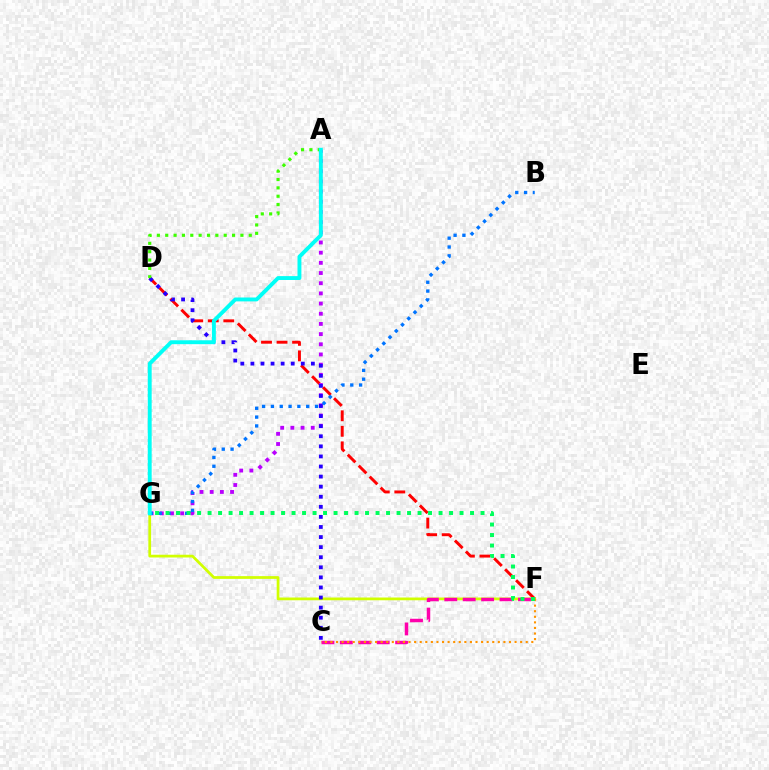{('F', 'G'): [{'color': '#d1ff00', 'line_style': 'solid', 'thickness': 1.98}, {'color': '#00ff5c', 'line_style': 'dotted', 'thickness': 2.85}], ('D', 'F'): [{'color': '#ff0000', 'line_style': 'dashed', 'thickness': 2.11}], ('C', 'F'): [{'color': '#ff00ac', 'line_style': 'dashed', 'thickness': 2.5}, {'color': '#ff9400', 'line_style': 'dotted', 'thickness': 1.52}], ('A', 'G'): [{'color': '#b900ff', 'line_style': 'dotted', 'thickness': 2.77}, {'color': '#00fff6', 'line_style': 'solid', 'thickness': 2.8}], ('B', 'G'): [{'color': '#0074ff', 'line_style': 'dotted', 'thickness': 2.4}], ('C', 'D'): [{'color': '#2500ff', 'line_style': 'dotted', 'thickness': 2.74}], ('A', 'D'): [{'color': '#3dff00', 'line_style': 'dotted', 'thickness': 2.27}]}